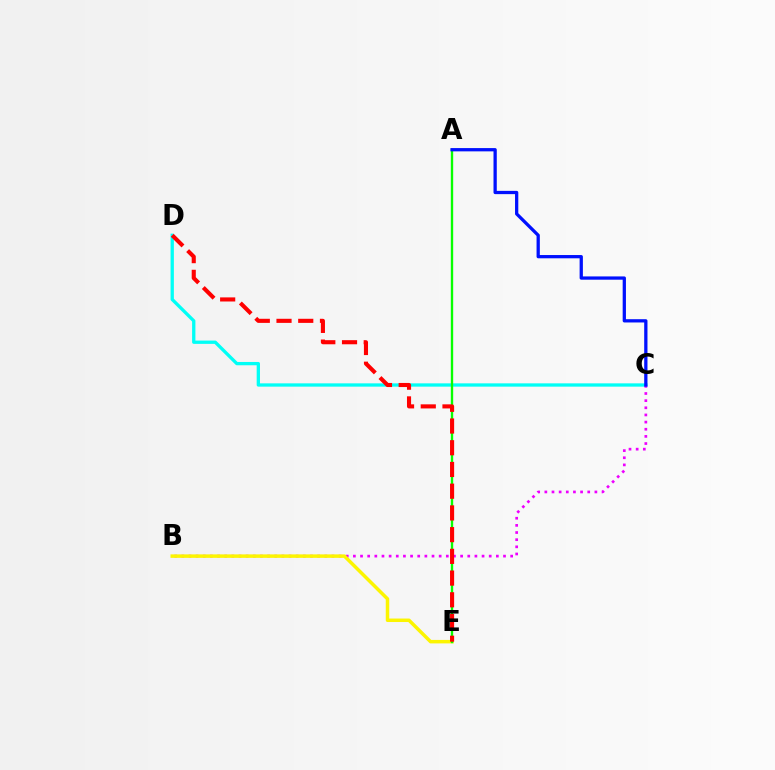{('C', 'D'): [{'color': '#00fff6', 'line_style': 'solid', 'thickness': 2.37}], ('B', 'C'): [{'color': '#ee00ff', 'line_style': 'dotted', 'thickness': 1.94}], ('B', 'E'): [{'color': '#fcf500', 'line_style': 'solid', 'thickness': 2.51}], ('A', 'E'): [{'color': '#08ff00', 'line_style': 'solid', 'thickness': 1.7}], ('D', 'E'): [{'color': '#ff0000', 'line_style': 'dashed', 'thickness': 2.95}], ('A', 'C'): [{'color': '#0010ff', 'line_style': 'solid', 'thickness': 2.36}]}